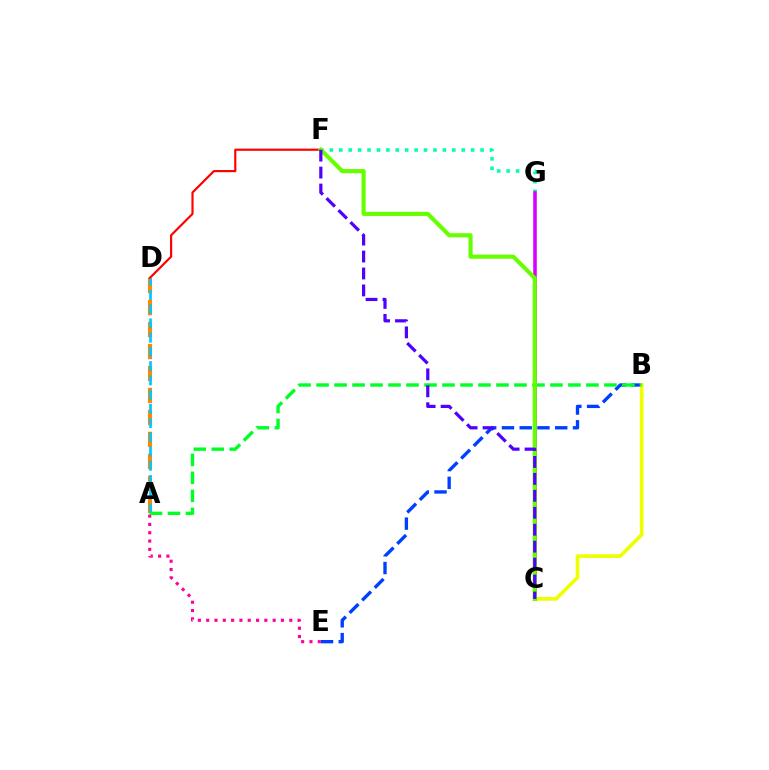{('F', 'G'): [{'color': '#00ffaf', 'line_style': 'dotted', 'thickness': 2.56}], ('B', 'E'): [{'color': '#003fff', 'line_style': 'dashed', 'thickness': 2.41}], ('A', 'E'): [{'color': '#ff00a0', 'line_style': 'dotted', 'thickness': 2.26}], ('A', 'D'): [{'color': '#ff8800', 'line_style': 'dashed', 'thickness': 2.98}, {'color': '#00c7ff', 'line_style': 'dashed', 'thickness': 1.93}], ('B', 'C'): [{'color': '#eeff00', 'line_style': 'solid', 'thickness': 2.65}], ('D', 'F'): [{'color': '#ff0000', 'line_style': 'solid', 'thickness': 1.56}], ('C', 'G'): [{'color': '#d600ff', 'line_style': 'solid', 'thickness': 2.56}], ('A', 'B'): [{'color': '#00ff27', 'line_style': 'dashed', 'thickness': 2.44}], ('C', 'F'): [{'color': '#66ff00', 'line_style': 'solid', 'thickness': 2.96}, {'color': '#4f00ff', 'line_style': 'dashed', 'thickness': 2.3}]}